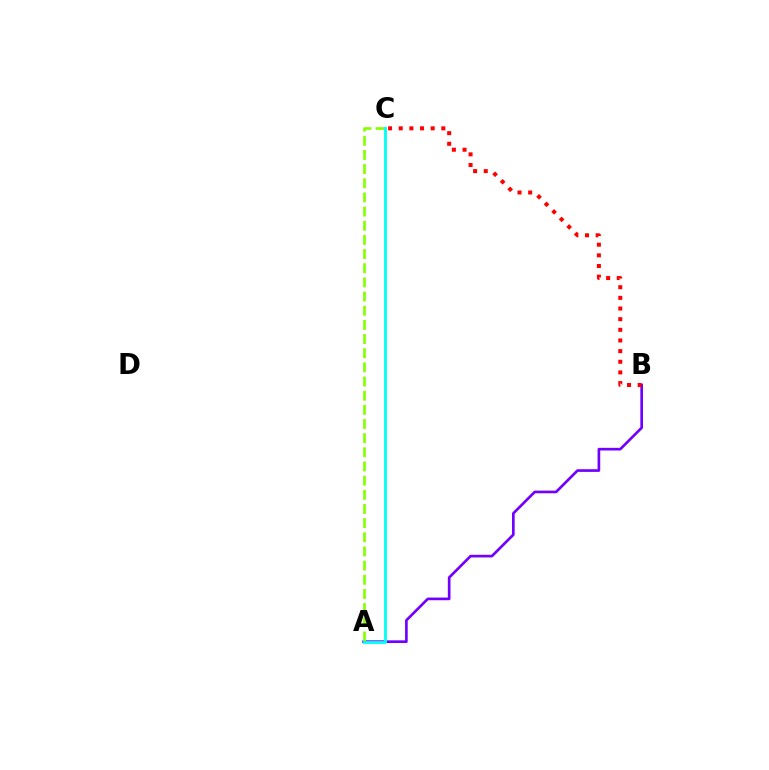{('A', 'B'): [{'color': '#7200ff', 'line_style': 'solid', 'thickness': 1.92}], ('A', 'C'): [{'color': '#84ff00', 'line_style': 'dashed', 'thickness': 1.92}, {'color': '#00fff6', 'line_style': 'solid', 'thickness': 2.03}], ('B', 'C'): [{'color': '#ff0000', 'line_style': 'dotted', 'thickness': 2.89}]}